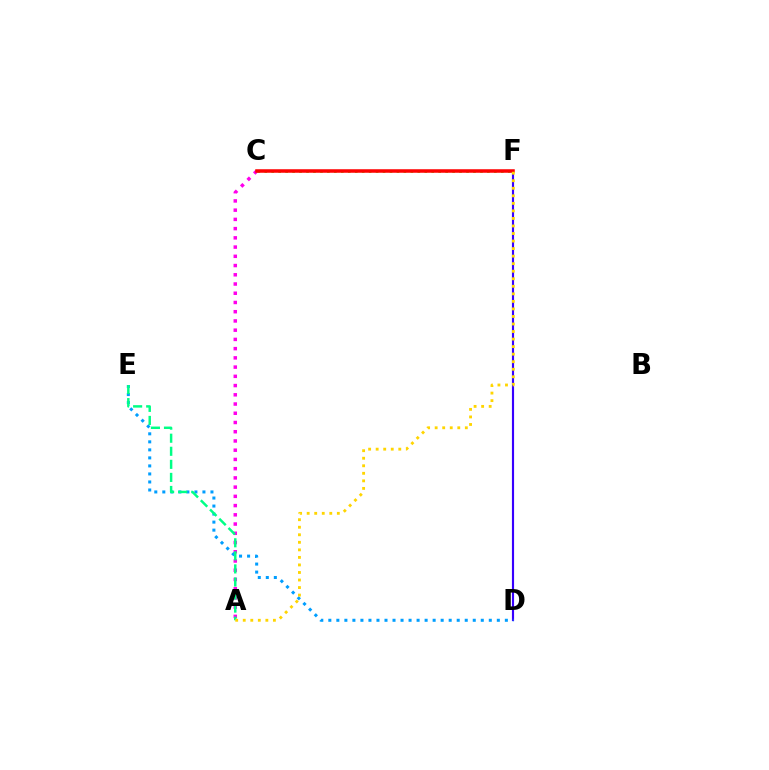{('D', 'F'): [{'color': '#3700ff', 'line_style': 'solid', 'thickness': 1.55}], ('A', 'C'): [{'color': '#ff00ed', 'line_style': 'dotted', 'thickness': 2.51}], ('D', 'E'): [{'color': '#009eff', 'line_style': 'dotted', 'thickness': 2.18}], ('C', 'F'): [{'color': '#4fff00', 'line_style': 'dotted', 'thickness': 1.89}, {'color': '#ff0000', 'line_style': 'solid', 'thickness': 2.53}], ('A', 'E'): [{'color': '#00ff86', 'line_style': 'dashed', 'thickness': 1.77}], ('A', 'F'): [{'color': '#ffd500', 'line_style': 'dotted', 'thickness': 2.05}]}